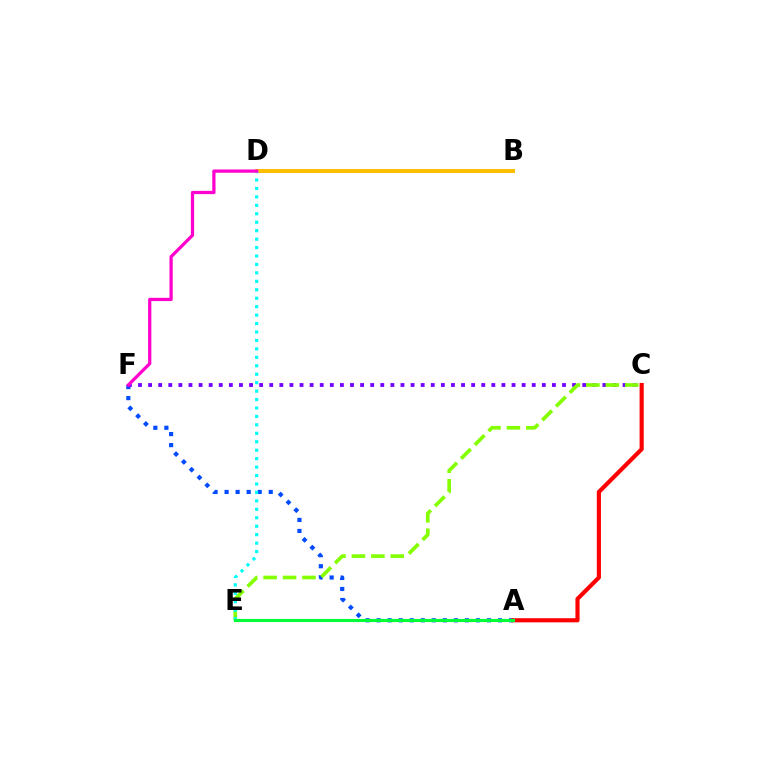{('A', 'F'): [{'color': '#004bff', 'line_style': 'dotted', 'thickness': 3.0}], ('C', 'F'): [{'color': '#7200ff', 'line_style': 'dotted', 'thickness': 2.74}], ('C', 'E'): [{'color': '#84ff00', 'line_style': 'dashed', 'thickness': 2.64}], ('B', 'D'): [{'color': '#ffbd00', 'line_style': 'solid', 'thickness': 2.88}], ('D', 'E'): [{'color': '#00fff6', 'line_style': 'dotted', 'thickness': 2.29}], ('D', 'F'): [{'color': '#ff00cf', 'line_style': 'solid', 'thickness': 2.33}], ('A', 'C'): [{'color': '#ff0000', 'line_style': 'solid', 'thickness': 2.98}], ('A', 'E'): [{'color': '#00ff39', 'line_style': 'solid', 'thickness': 2.22}]}